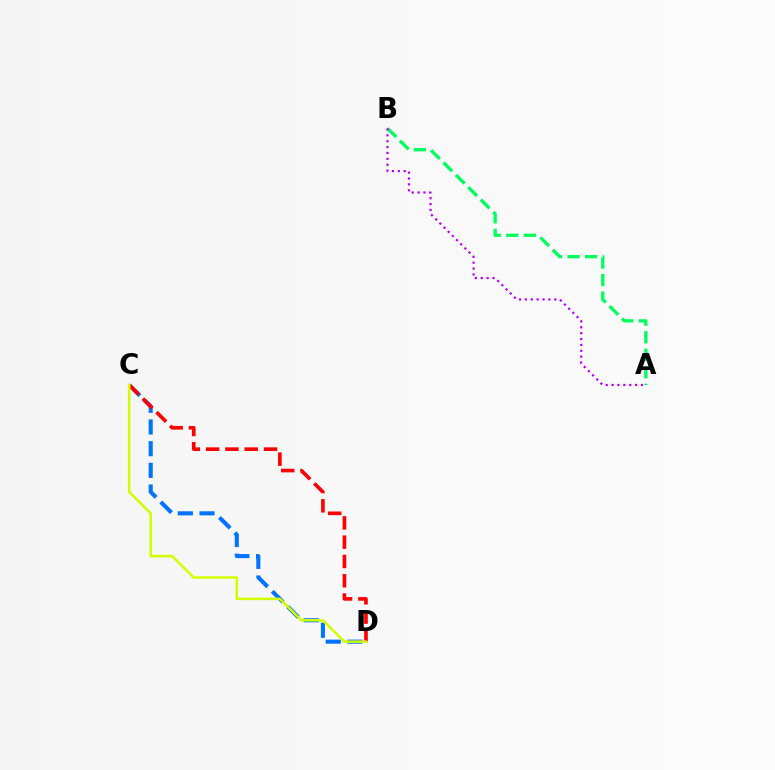{('A', 'B'): [{'color': '#00ff5c', 'line_style': 'dashed', 'thickness': 2.38}, {'color': '#b900ff', 'line_style': 'dotted', 'thickness': 1.6}], ('C', 'D'): [{'color': '#0074ff', 'line_style': 'dashed', 'thickness': 2.95}, {'color': '#ff0000', 'line_style': 'dashed', 'thickness': 2.62}, {'color': '#d1ff00', 'line_style': 'solid', 'thickness': 1.83}]}